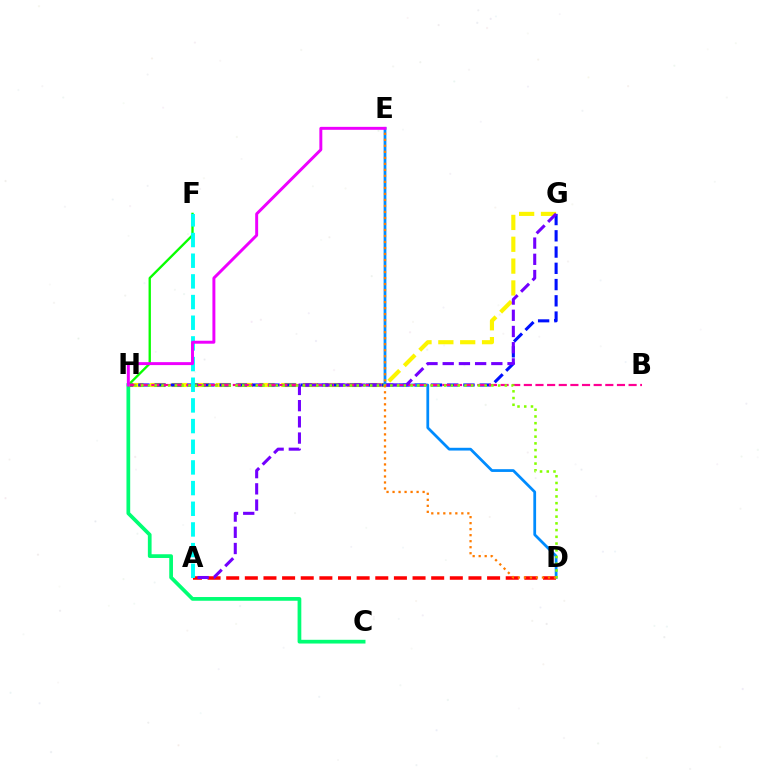{('F', 'H'): [{'color': '#08ff00', 'line_style': 'solid', 'thickness': 1.68}], ('G', 'H'): [{'color': '#fcf500', 'line_style': 'dashed', 'thickness': 2.97}, {'color': '#0010ff', 'line_style': 'dashed', 'thickness': 2.21}], ('C', 'H'): [{'color': '#00ff74', 'line_style': 'solid', 'thickness': 2.68}], ('A', 'D'): [{'color': '#ff0000', 'line_style': 'dashed', 'thickness': 2.53}], ('D', 'E'): [{'color': '#008cff', 'line_style': 'solid', 'thickness': 1.99}, {'color': '#ff7c00', 'line_style': 'dotted', 'thickness': 1.63}], ('B', 'H'): [{'color': '#ff0094', 'line_style': 'dashed', 'thickness': 1.58}], ('A', 'G'): [{'color': '#7200ff', 'line_style': 'dashed', 'thickness': 2.2}], ('D', 'H'): [{'color': '#84ff00', 'line_style': 'dotted', 'thickness': 1.83}], ('A', 'F'): [{'color': '#00fff6', 'line_style': 'dashed', 'thickness': 2.81}], ('E', 'H'): [{'color': '#ee00ff', 'line_style': 'solid', 'thickness': 2.12}]}